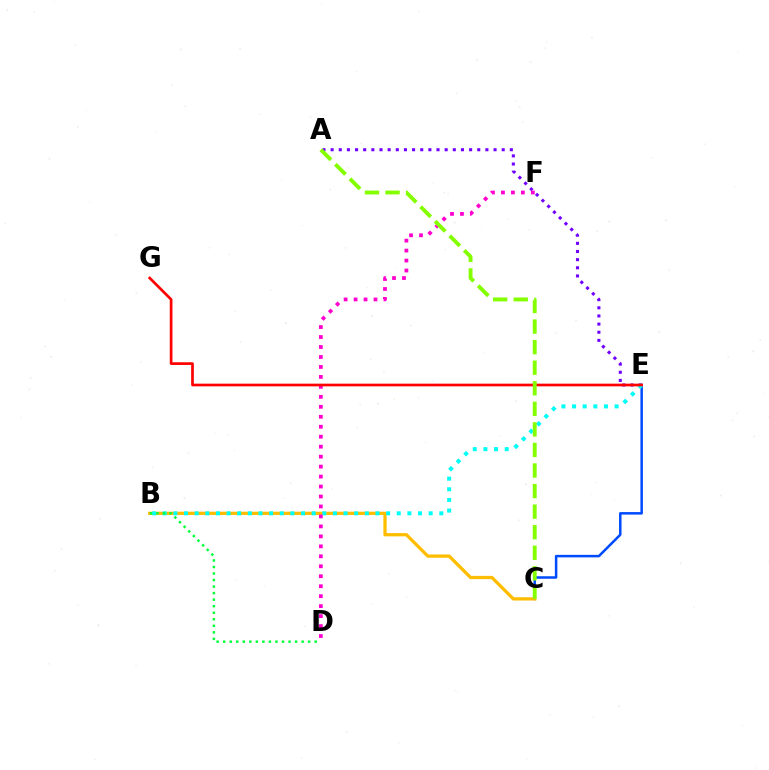{('A', 'E'): [{'color': '#7200ff', 'line_style': 'dotted', 'thickness': 2.21}], ('C', 'E'): [{'color': '#004bff', 'line_style': 'solid', 'thickness': 1.81}], ('B', 'C'): [{'color': '#ffbd00', 'line_style': 'solid', 'thickness': 2.35}], ('B', 'E'): [{'color': '#00fff6', 'line_style': 'dotted', 'thickness': 2.89}], ('D', 'F'): [{'color': '#ff00cf', 'line_style': 'dotted', 'thickness': 2.71}], ('E', 'G'): [{'color': '#ff0000', 'line_style': 'solid', 'thickness': 1.94}], ('B', 'D'): [{'color': '#00ff39', 'line_style': 'dotted', 'thickness': 1.78}], ('A', 'C'): [{'color': '#84ff00', 'line_style': 'dashed', 'thickness': 2.79}]}